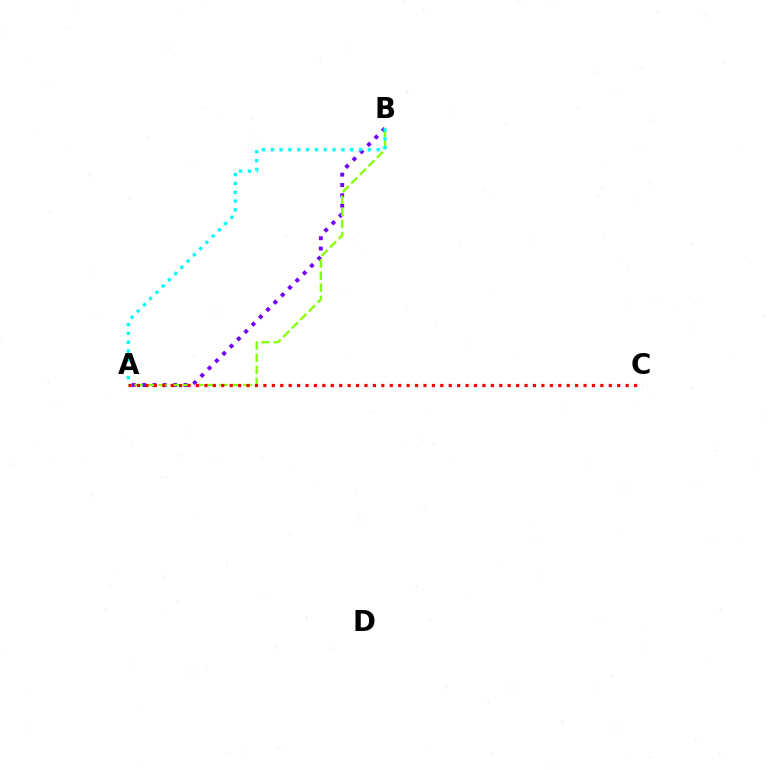{('A', 'B'): [{'color': '#7200ff', 'line_style': 'dotted', 'thickness': 2.81}, {'color': '#84ff00', 'line_style': 'dashed', 'thickness': 1.65}, {'color': '#00fff6', 'line_style': 'dotted', 'thickness': 2.4}], ('A', 'C'): [{'color': '#ff0000', 'line_style': 'dotted', 'thickness': 2.29}]}